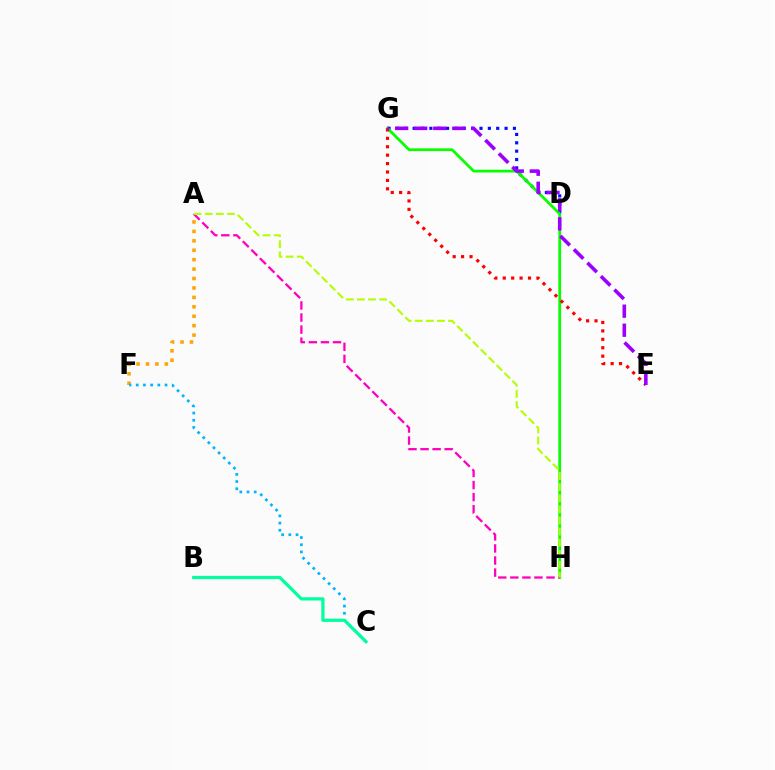{('A', 'F'): [{'color': '#ffa500', 'line_style': 'dotted', 'thickness': 2.56}], ('D', 'G'): [{'color': '#0010ff', 'line_style': 'dotted', 'thickness': 2.27}], ('C', 'F'): [{'color': '#00b5ff', 'line_style': 'dotted', 'thickness': 1.96}], ('B', 'C'): [{'color': '#00ff9d', 'line_style': 'solid', 'thickness': 2.31}], ('G', 'H'): [{'color': '#08ff00', 'line_style': 'solid', 'thickness': 1.99}], ('E', 'G'): [{'color': '#ff0000', 'line_style': 'dotted', 'thickness': 2.29}, {'color': '#9b00ff', 'line_style': 'dashed', 'thickness': 2.59}], ('A', 'H'): [{'color': '#ff00bd', 'line_style': 'dashed', 'thickness': 1.64}, {'color': '#b3ff00', 'line_style': 'dashed', 'thickness': 1.51}]}